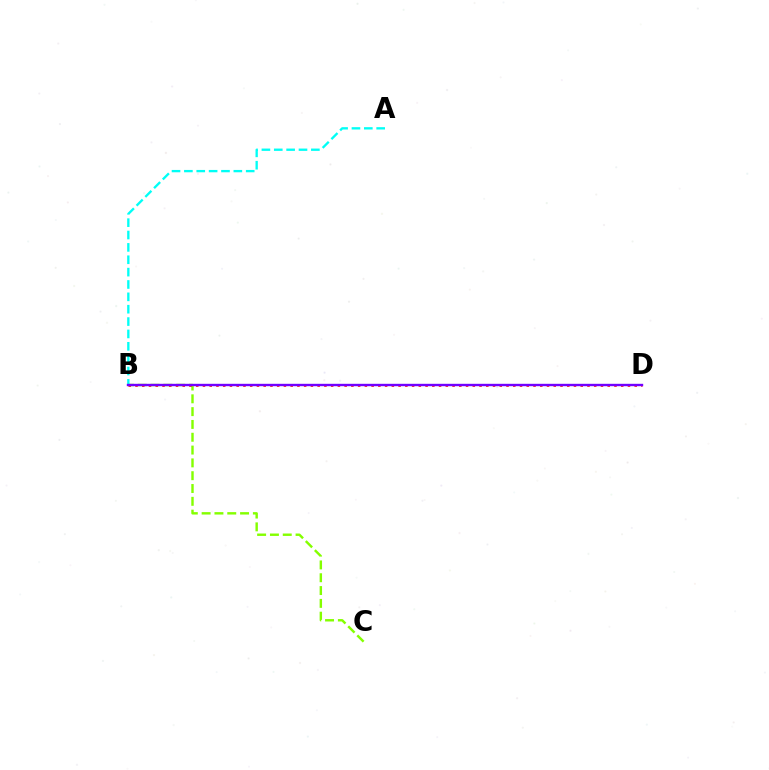{('B', 'C'): [{'color': '#84ff00', 'line_style': 'dashed', 'thickness': 1.74}], ('A', 'B'): [{'color': '#00fff6', 'line_style': 'dashed', 'thickness': 1.68}], ('B', 'D'): [{'color': '#ff0000', 'line_style': 'dotted', 'thickness': 1.83}, {'color': '#7200ff', 'line_style': 'solid', 'thickness': 1.72}]}